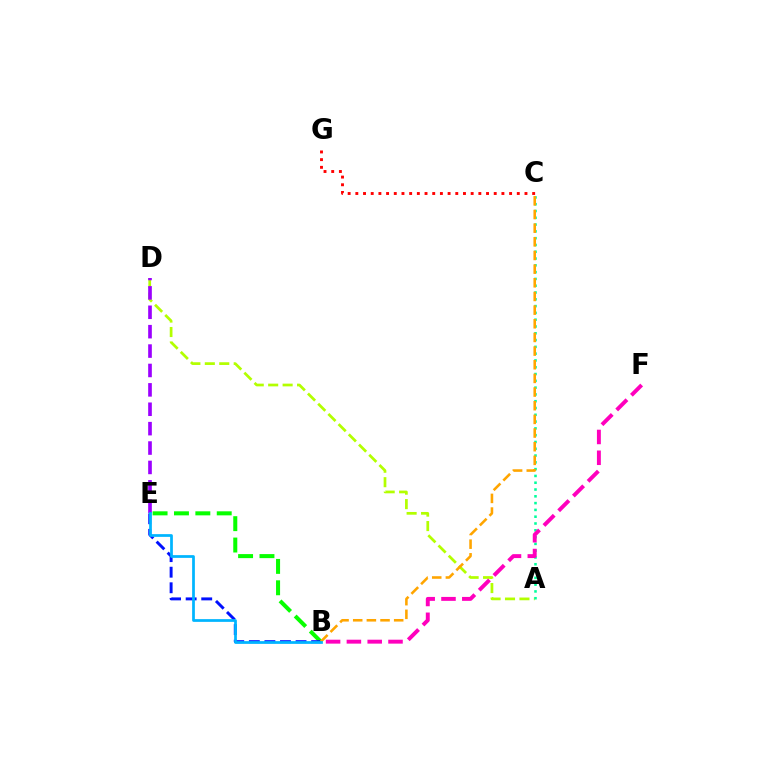{('A', 'D'): [{'color': '#b3ff00', 'line_style': 'dashed', 'thickness': 1.96}], ('A', 'C'): [{'color': '#00ff9d', 'line_style': 'dotted', 'thickness': 1.85}], ('B', 'E'): [{'color': '#08ff00', 'line_style': 'dashed', 'thickness': 2.9}, {'color': '#0010ff', 'line_style': 'dashed', 'thickness': 2.12}, {'color': '#00b5ff', 'line_style': 'solid', 'thickness': 1.97}], ('C', 'G'): [{'color': '#ff0000', 'line_style': 'dotted', 'thickness': 2.09}], ('B', 'F'): [{'color': '#ff00bd', 'line_style': 'dashed', 'thickness': 2.83}], ('D', 'E'): [{'color': '#9b00ff', 'line_style': 'dashed', 'thickness': 2.63}], ('B', 'C'): [{'color': '#ffa500', 'line_style': 'dashed', 'thickness': 1.86}]}